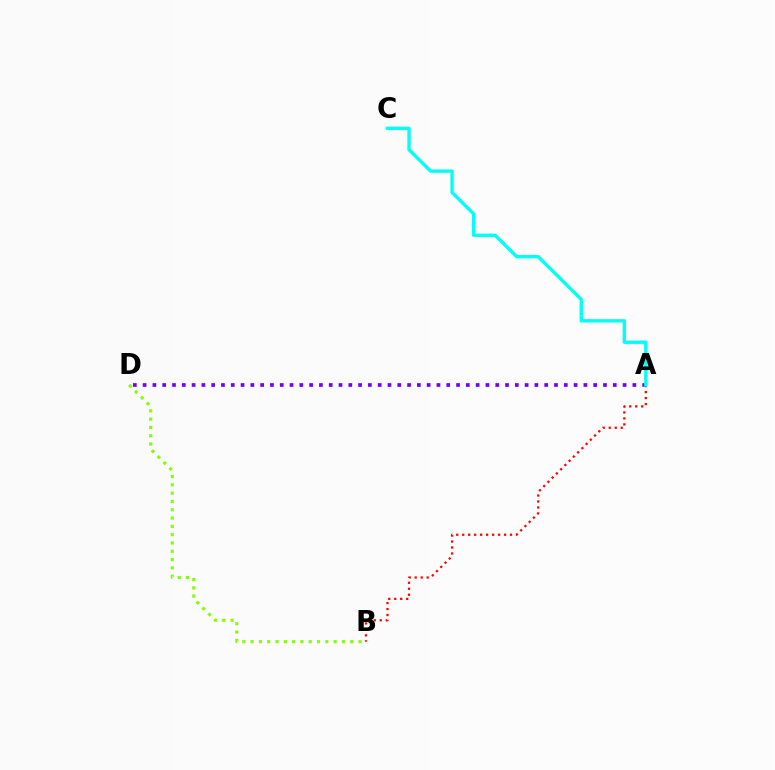{('A', 'D'): [{'color': '#7200ff', 'line_style': 'dotted', 'thickness': 2.66}], ('A', 'B'): [{'color': '#ff0000', 'line_style': 'dotted', 'thickness': 1.62}], ('A', 'C'): [{'color': '#00fff6', 'line_style': 'solid', 'thickness': 2.42}], ('B', 'D'): [{'color': '#84ff00', 'line_style': 'dotted', 'thickness': 2.26}]}